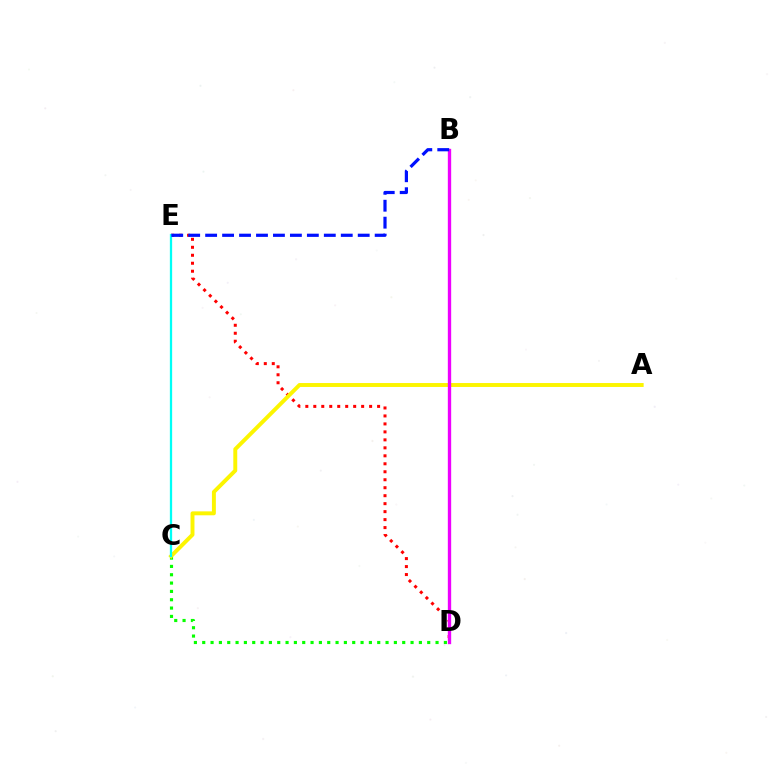{('D', 'E'): [{'color': '#ff0000', 'line_style': 'dotted', 'thickness': 2.17}], ('C', 'D'): [{'color': '#08ff00', 'line_style': 'dotted', 'thickness': 2.26}], ('A', 'C'): [{'color': '#fcf500', 'line_style': 'solid', 'thickness': 2.83}], ('C', 'E'): [{'color': '#00fff6', 'line_style': 'solid', 'thickness': 1.64}], ('B', 'D'): [{'color': '#ee00ff', 'line_style': 'solid', 'thickness': 2.41}], ('B', 'E'): [{'color': '#0010ff', 'line_style': 'dashed', 'thickness': 2.3}]}